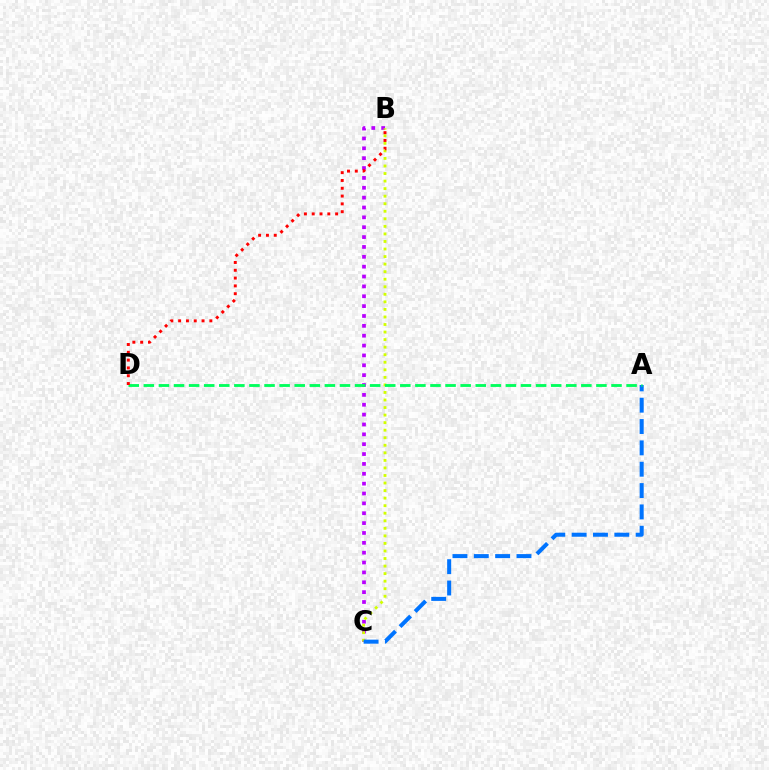{('B', 'C'): [{'color': '#b900ff', 'line_style': 'dotted', 'thickness': 2.68}, {'color': '#d1ff00', 'line_style': 'dotted', 'thickness': 2.05}], ('A', 'C'): [{'color': '#0074ff', 'line_style': 'dashed', 'thickness': 2.9}], ('A', 'D'): [{'color': '#00ff5c', 'line_style': 'dashed', 'thickness': 2.05}], ('B', 'D'): [{'color': '#ff0000', 'line_style': 'dotted', 'thickness': 2.12}]}